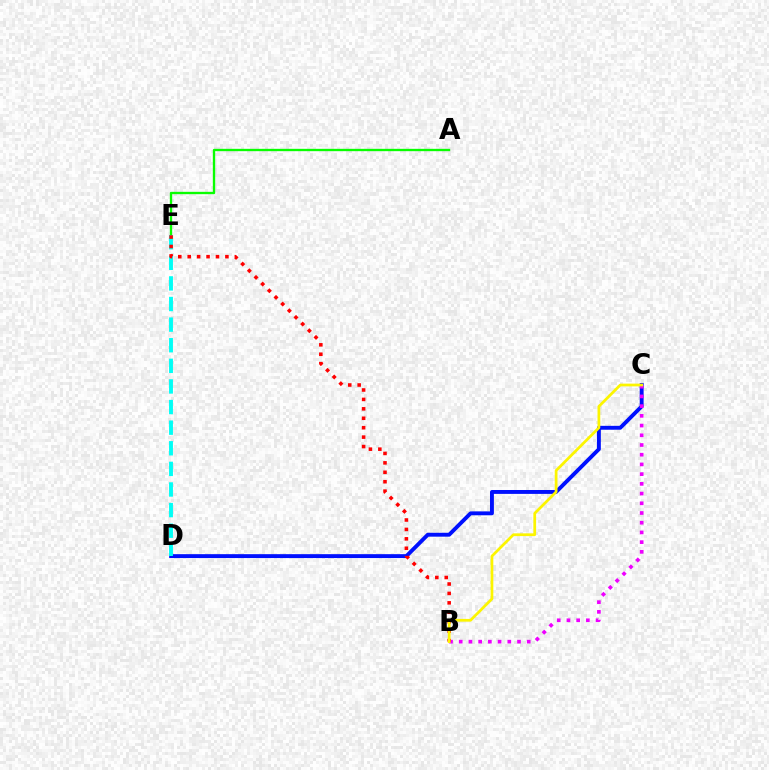{('C', 'D'): [{'color': '#0010ff', 'line_style': 'solid', 'thickness': 2.8}], ('B', 'C'): [{'color': '#ee00ff', 'line_style': 'dotted', 'thickness': 2.64}, {'color': '#fcf500', 'line_style': 'solid', 'thickness': 1.98}], ('A', 'E'): [{'color': '#08ff00', 'line_style': 'solid', 'thickness': 1.69}], ('D', 'E'): [{'color': '#00fff6', 'line_style': 'dashed', 'thickness': 2.8}], ('B', 'E'): [{'color': '#ff0000', 'line_style': 'dotted', 'thickness': 2.56}]}